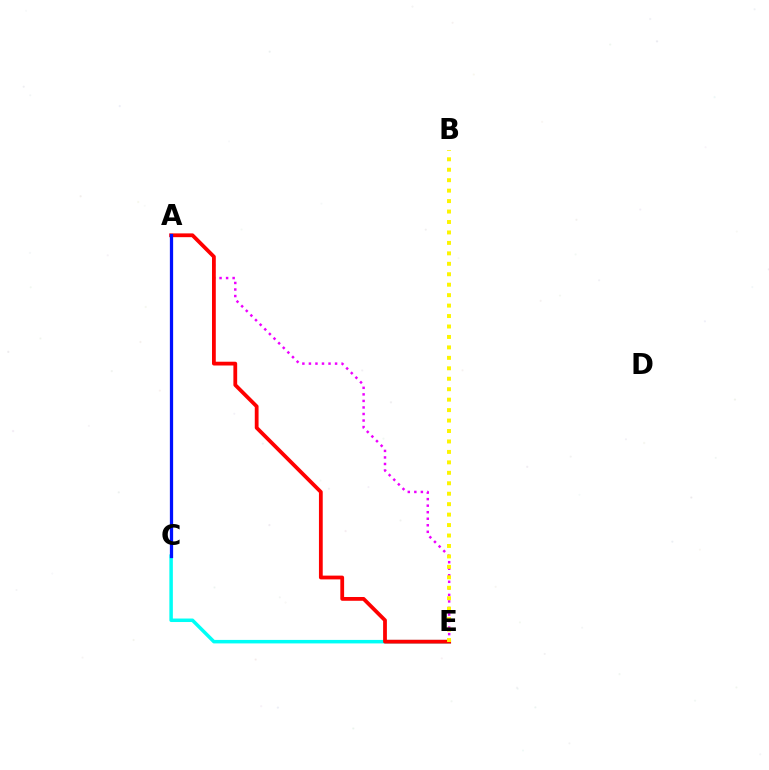{('C', 'E'): [{'color': '#00fff6', 'line_style': 'solid', 'thickness': 2.52}], ('A', 'C'): [{'color': '#08ff00', 'line_style': 'dashed', 'thickness': 2.14}, {'color': '#0010ff', 'line_style': 'solid', 'thickness': 2.34}], ('A', 'E'): [{'color': '#ee00ff', 'line_style': 'dotted', 'thickness': 1.78}, {'color': '#ff0000', 'line_style': 'solid', 'thickness': 2.73}], ('B', 'E'): [{'color': '#fcf500', 'line_style': 'dotted', 'thickness': 2.84}]}